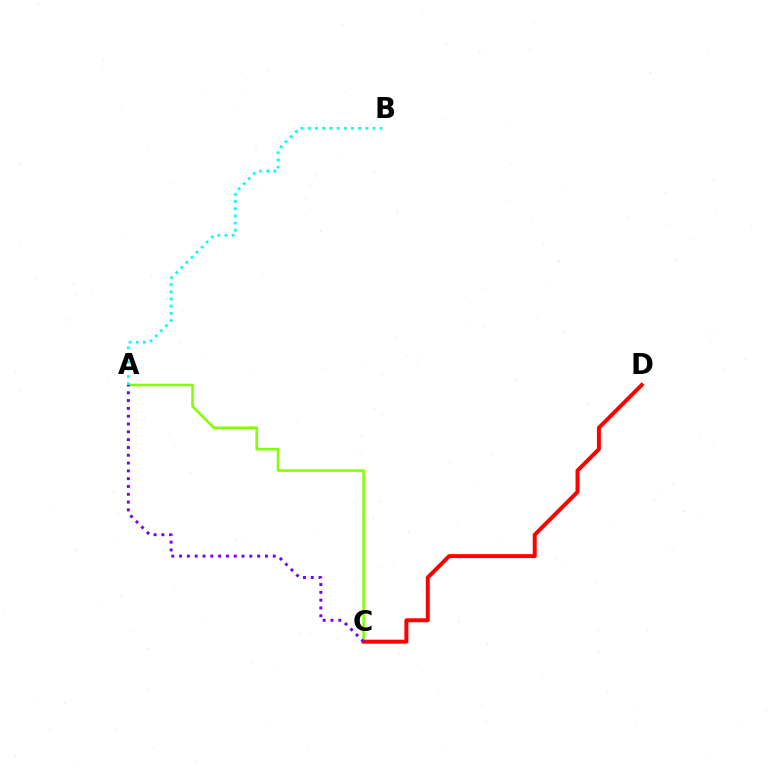{('A', 'C'): [{'color': '#84ff00', 'line_style': 'solid', 'thickness': 1.85}, {'color': '#7200ff', 'line_style': 'dotted', 'thickness': 2.12}], ('A', 'B'): [{'color': '#00fff6', 'line_style': 'dotted', 'thickness': 1.95}], ('C', 'D'): [{'color': '#ff0000', 'line_style': 'solid', 'thickness': 2.86}]}